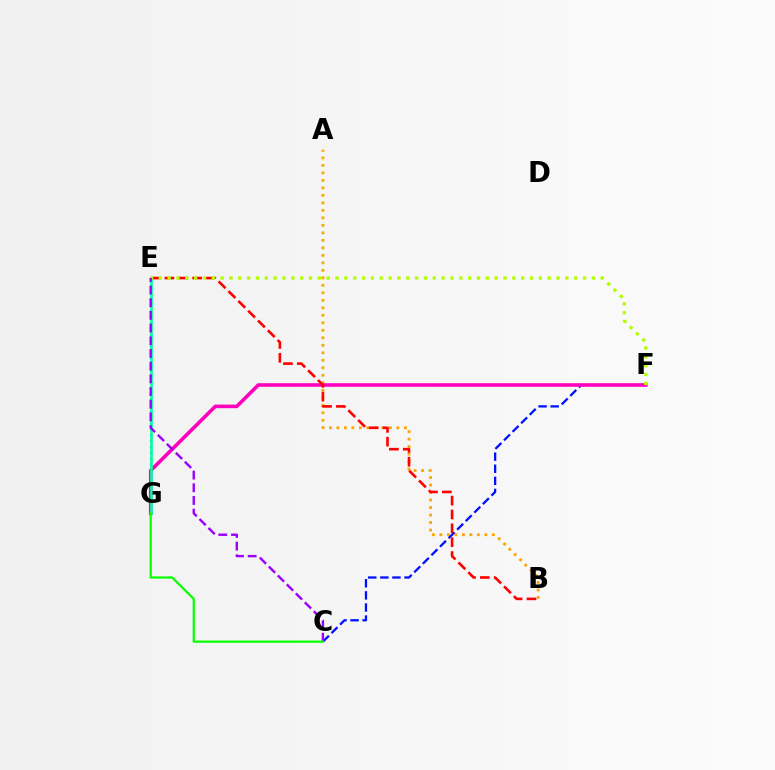{('A', 'B'): [{'color': '#ffa500', 'line_style': 'dotted', 'thickness': 2.04}], ('C', 'F'): [{'color': '#0010ff', 'line_style': 'dashed', 'thickness': 1.64}], ('E', 'G'): [{'color': '#00b5ff', 'line_style': 'dotted', 'thickness': 1.6}, {'color': '#00ff9d', 'line_style': 'solid', 'thickness': 1.88}], ('F', 'G'): [{'color': '#ff00bd', 'line_style': 'solid', 'thickness': 2.58}], ('B', 'E'): [{'color': '#ff0000', 'line_style': 'dashed', 'thickness': 1.88}], ('E', 'F'): [{'color': '#b3ff00', 'line_style': 'dotted', 'thickness': 2.4}], ('C', 'E'): [{'color': '#9b00ff', 'line_style': 'dashed', 'thickness': 1.72}], ('C', 'G'): [{'color': '#08ff00', 'line_style': 'solid', 'thickness': 1.61}]}